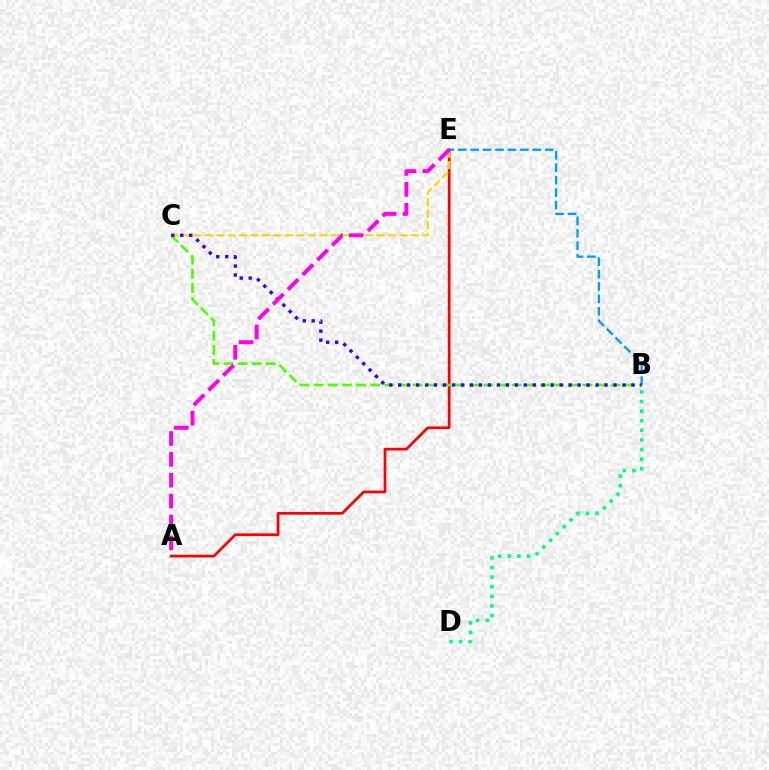{('A', 'E'): [{'color': '#ff0000', 'line_style': 'solid', 'thickness': 1.95}, {'color': '#ff00ed', 'line_style': 'dashed', 'thickness': 2.84}], ('B', 'C'): [{'color': '#4fff00', 'line_style': 'dashed', 'thickness': 1.92}, {'color': '#3700ff', 'line_style': 'dotted', 'thickness': 2.44}], ('C', 'E'): [{'color': '#ffd500', 'line_style': 'dashed', 'thickness': 1.56}], ('B', 'E'): [{'color': '#009eff', 'line_style': 'dashed', 'thickness': 1.69}], ('B', 'D'): [{'color': '#00ff86', 'line_style': 'dotted', 'thickness': 2.61}]}